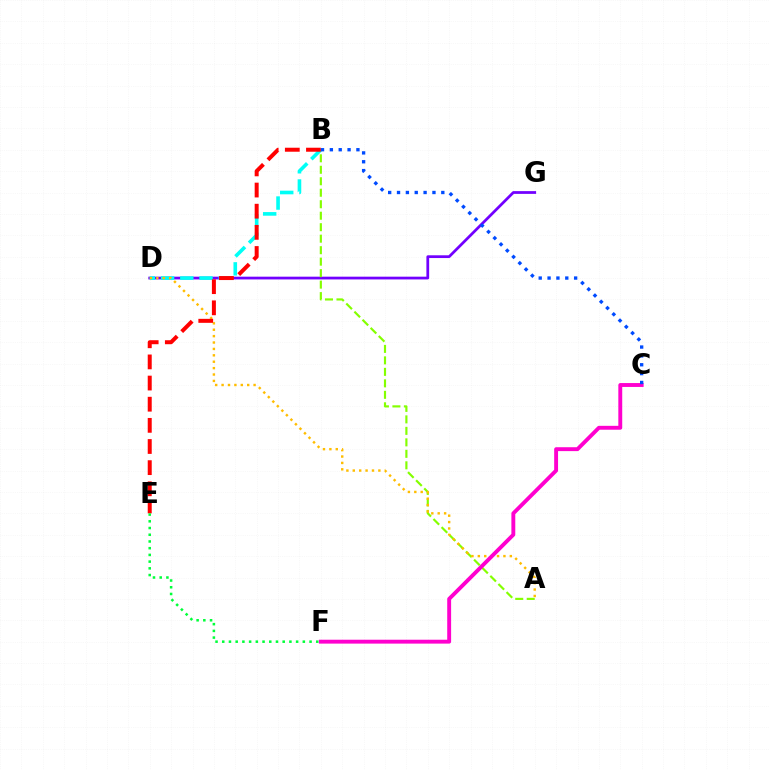{('D', 'G'): [{'color': '#7200ff', 'line_style': 'solid', 'thickness': 1.99}], ('B', 'D'): [{'color': '#00fff6', 'line_style': 'dashed', 'thickness': 2.61}], ('A', 'B'): [{'color': '#84ff00', 'line_style': 'dashed', 'thickness': 1.56}], ('A', 'D'): [{'color': '#ffbd00', 'line_style': 'dotted', 'thickness': 1.74}], ('C', 'F'): [{'color': '#ff00cf', 'line_style': 'solid', 'thickness': 2.8}], ('B', 'E'): [{'color': '#ff0000', 'line_style': 'dashed', 'thickness': 2.87}], ('B', 'C'): [{'color': '#004bff', 'line_style': 'dotted', 'thickness': 2.41}], ('E', 'F'): [{'color': '#00ff39', 'line_style': 'dotted', 'thickness': 1.82}]}